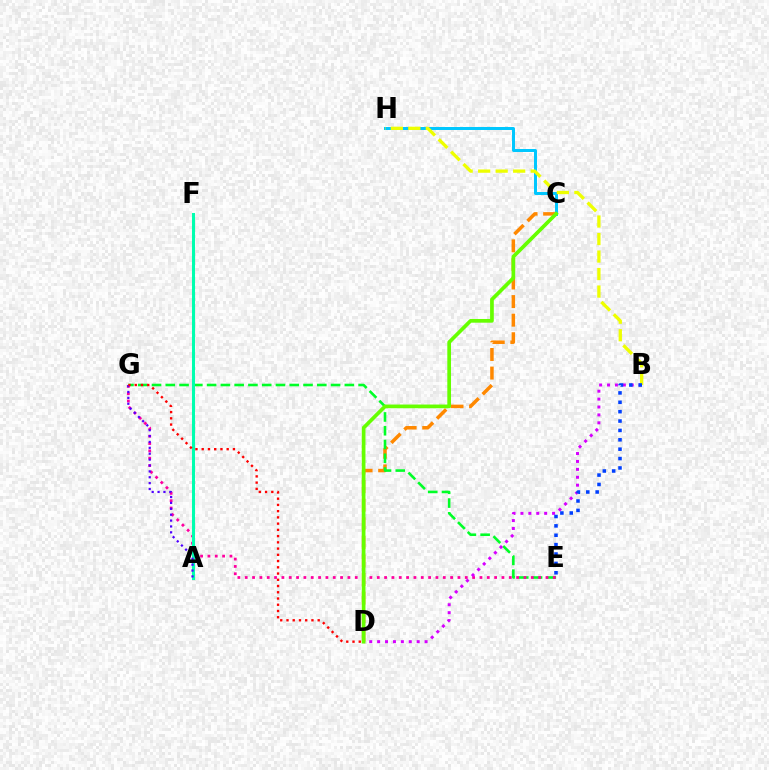{('C', 'D'): [{'color': '#ff8800', 'line_style': 'dashed', 'thickness': 2.52}, {'color': '#66ff00', 'line_style': 'solid', 'thickness': 2.66}], ('E', 'G'): [{'color': '#00ff27', 'line_style': 'dashed', 'thickness': 1.87}, {'color': '#ff00a0', 'line_style': 'dotted', 'thickness': 1.99}], ('C', 'H'): [{'color': '#00c7ff', 'line_style': 'solid', 'thickness': 2.15}], ('B', 'D'): [{'color': '#d600ff', 'line_style': 'dotted', 'thickness': 2.15}], ('B', 'H'): [{'color': '#eeff00', 'line_style': 'dashed', 'thickness': 2.38}], ('A', 'F'): [{'color': '#00ffaf', 'line_style': 'solid', 'thickness': 2.19}], ('A', 'G'): [{'color': '#4f00ff', 'line_style': 'dotted', 'thickness': 1.6}], ('B', 'E'): [{'color': '#003fff', 'line_style': 'dotted', 'thickness': 2.55}], ('D', 'G'): [{'color': '#ff0000', 'line_style': 'dotted', 'thickness': 1.7}]}